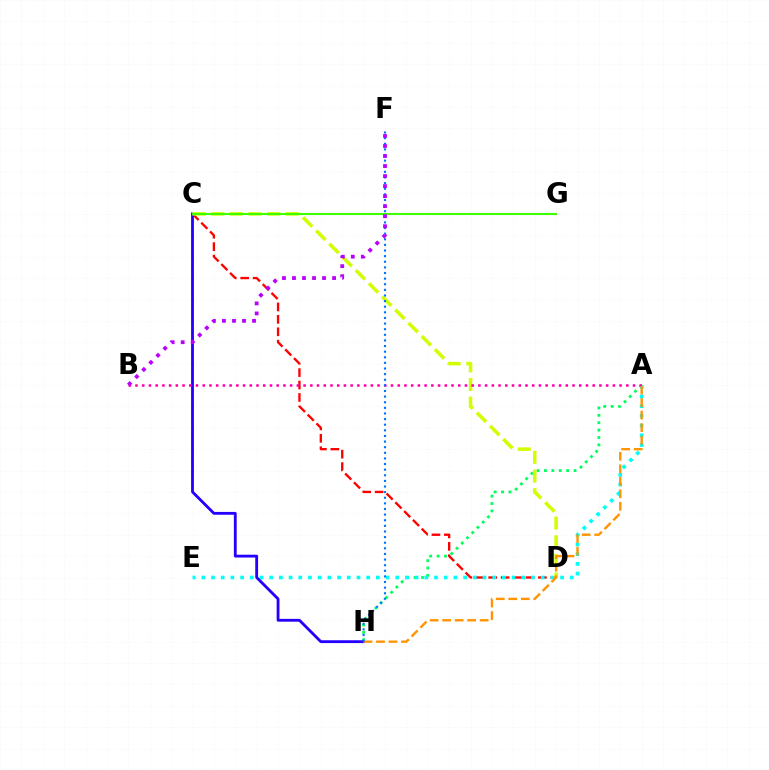{('C', 'D'): [{'color': '#ff0000', 'line_style': 'dashed', 'thickness': 1.69}, {'color': '#d1ff00', 'line_style': 'dashed', 'thickness': 2.53}], ('A', 'H'): [{'color': '#00ff5c', 'line_style': 'dotted', 'thickness': 2.01}, {'color': '#ff9400', 'line_style': 'dashed', 'thickness': 1.7}], ('A', 'E'): [{'color': '#00fff6', 'line_style': 'dotted', 'thickness': 2.63}], ('C', 'H'): [{'color': '#2500ff', 'line_style': 'solid', 'thickness': 2.04}], ('A', 'B'): [{'color': '#ff00ac', 'line_style': 'dotted', 'thickness': 1.83}], ('C', 'G'): [{'color': '#3dff00', 'line_style': 'solid', 'thickness': 1.5}], ('F', 'H'): [{'color': '#0074ff', 'line_style': 'dotted', 'thickness': 1.53}], ('B', 'F'): [{'color': '#b900ff', 'line_style': 'dotted', 'thickness': 2.72}]}